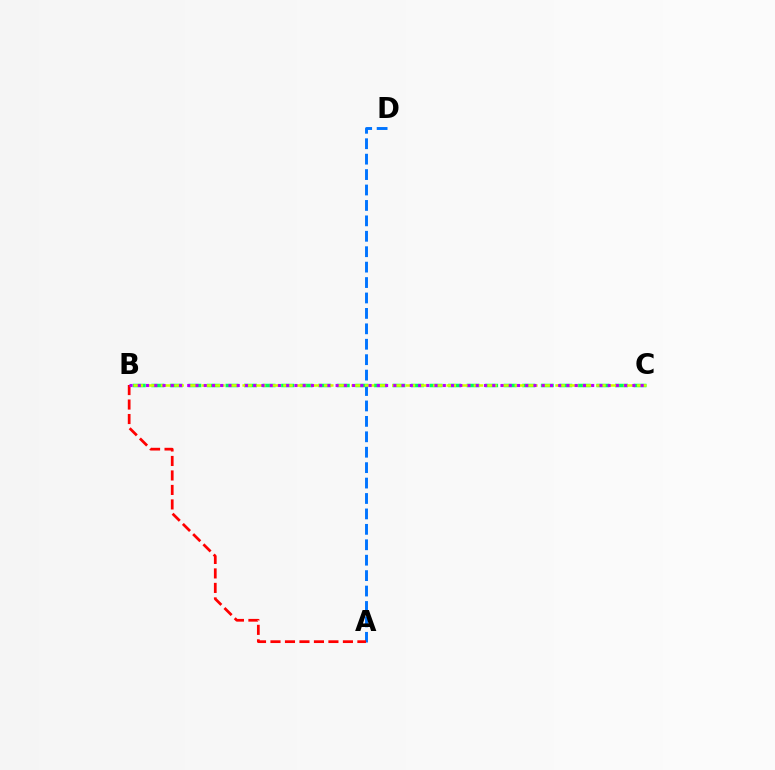{('B', 'C'): [{'color': '#00ff5c', 'line_style': 'dashed', 'thickness': 2.52}, {'color': '#d1ff00', 'line_style': 'dashed', 'thickness': 1.85}, {'color': '#b900ff', 'line_style': 'dotted', 'thickness': 2.24}], ('A', 'D'): [{'color': '#0074ff', 'line_style': 'dashed', 'thickness': 2.1}], ('A', 'B'): [{'color': '#ff0000', 'line_style': 'dashed', 'thickness': 1.97}]}